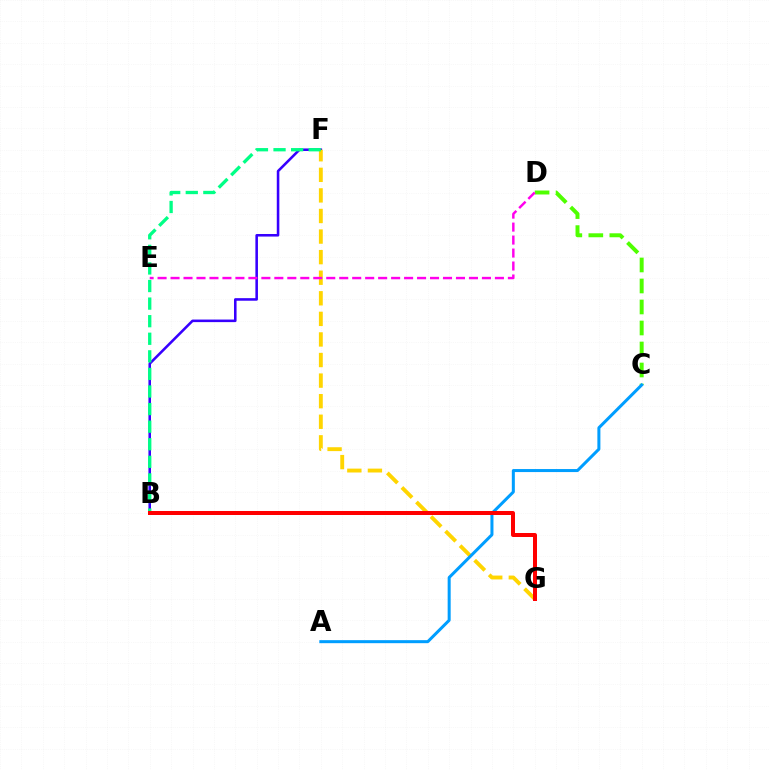{('B', 'F'): [{'color': '#3700ff', 'line_style': 'solid', 'thickness': 1.85}, {'color': '#00ff86', 'line_style': 'dashed', 'thickness': 2.39}], ('C', 'D'): [{'color': '#4fff00', 'line_style': 'dashed', 'thickness': 2.85}], ('F', 'G'): [{'color': '#ffd500', 'line_style': 'dashed', 'thickness': 2.8}], ('D', 'E'): [{'color': '#ff00ed', 'line_style': 'dashed', 'thickness': 1.76}], ('A', 'C'): [{'color': '#009eff', 'line_style': 'solid', 'thickness': 2.18}], ('B', 'G'): [{'color': '#ff0000', 'line_style': 'solid', 'thickness': 2.87}]}